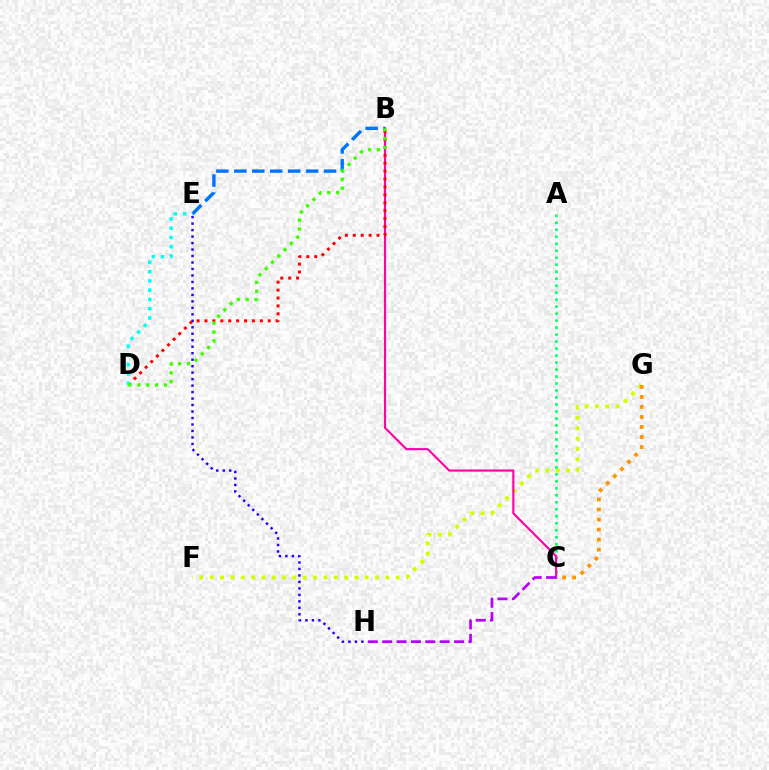{('F', 'G'): [{'color': '#d1ff00', 'line_style': 'dotted', 'thickness': 2.81}], ('A', 'C'): [{'color': '#00ff5c', 'line_style': 'dotted', 'thickness': 1.9}], ('B', 'C'): [{'color': '#ff00ac', 'line_style': 'solid', 'thickness': 1.53}], ('E', 'H'): [{'color': '#2500ff', 'line_style': 'dotted', 'thickness': 1.76}], ('B', 'D'): [{'color': '#ff0000', 'line_style': 'dotted', 'thickness': 2.15}, {'color': '#3dff00', 'line_style': 'dotted', 'thickness': 2.41}], ('B', 'E'): [{'color': '#0074ff', 'line_style': 'dashed', 'thickness': 2.44}], ('C', 'G'): [{'color': '#ff9400', 'line_style': 'dotted', 'thickness': 2.72}], ('D', 'E'): [{'color': '#00fff6', 'line_style': 'dotted', 'thickness': 2.52}], ('C', 'H'): [{'color': '#b900ff', 'line_style': 'dashed', 'thickness': 1.95}]}